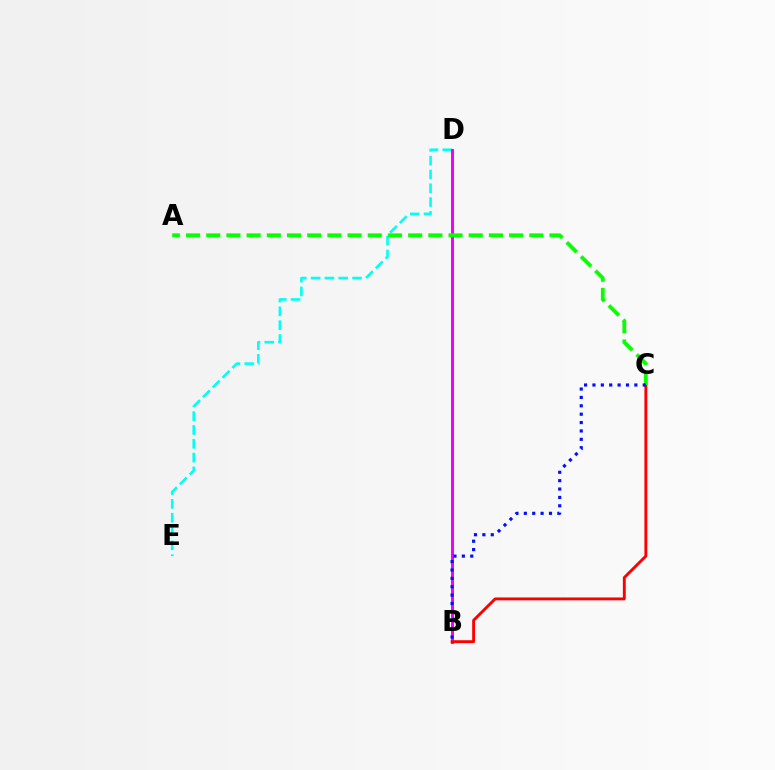{('D', 'E'): [{'color': '#00fff6', 'line_style': 'dashed', 'thickness': 1.88}], ('B', 'D'): [{'color': '#fcf500', 'line_style': 'dashed', 'thickness': 2.04}, {'color': '#ee00ff', 'line_style': 'solid', 'thickness': 2.13}], ('B', 'C'): [{'color': '#ff0000', 'line_style': 'solid', 'thickness': 2.07}, {'color': '#0010ff', 'line_style': 'dotted', 'thickness': 2.28}], ('A', 'C'): [{'color': '#08ff00', 'line_style': 'dashed', 'thickness': 2.74}]}